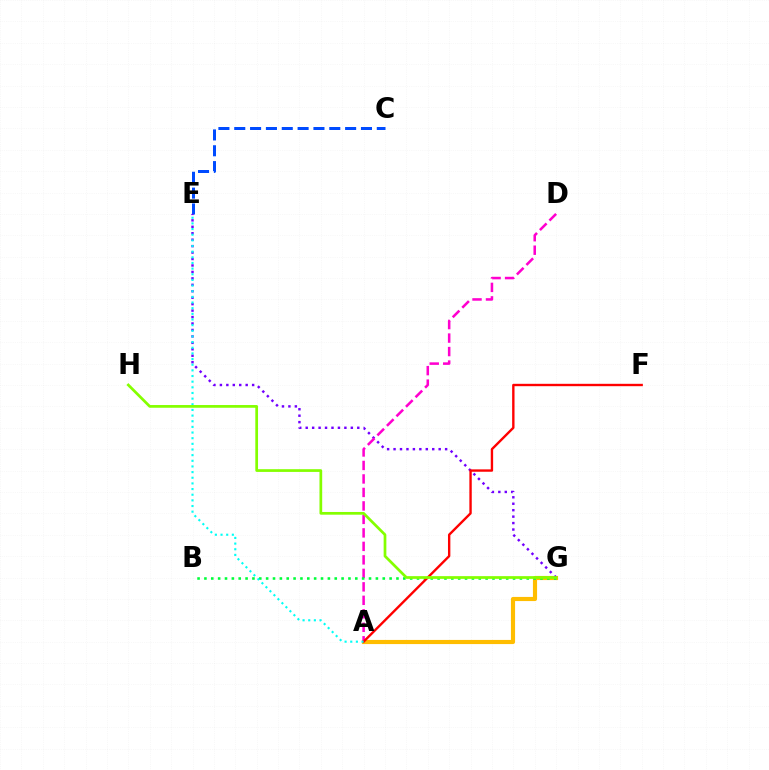{('A', 'G'): [{'color': '#ffbd00', 'line_style': 'solid', 'thickness': 2.99}], ('C', 'E'): [{'color': '#004bff', 'line_style': 'dashed', 'thickness': 2.15}], ('E', 'G'): [{'color': '#7200ff', 'line_style': 'dotted', 'thickness': 1.75}], ('A', 'D'): [{'color': '#ff00cf', 'line_style': 'dashed', 'thickness': 1.83}], ('B', 'G'): [{'color': '#00ff39', 'line_style': 'dotted', 'thickness': 1.86}], ('A', 'F'): [{'color': '#ff0000', 'line_style': 'solid', 'thickness': 1.71}], ('A', 'E'): [{'color': '#00fff6', 'line_style': 'dotted', 'thickness': 1.54}], ('G', 'H'): [{'color': '#84ff00', 'line_style': 'solid', 'thickness': 1.96}]}